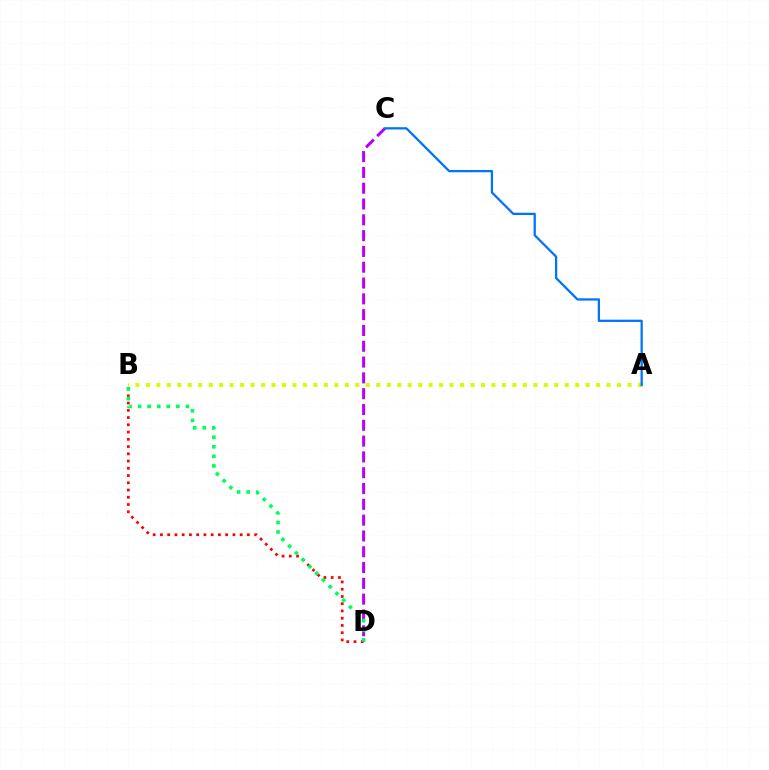{('A', 'B'): [{'color': '#d1ff00', 'line_style': 'dotted', 'thickness': 2.85}], ('C', 'D'): [{'color': '#b900ff', 'line_style': 'dashed', 'thickness': 2.15}], ('B', 'D'): [{'color': '#ff0000', 'line_style': 'dotted', 'thickness': 1.97}, {'color': '#00ff5c', 'line_style': 'dotted', 'thickness': 2.6}], ('A', 'C'): [{'color': '#0074ff', 'line_style': 'solid', 'thickness': 1.64}]}